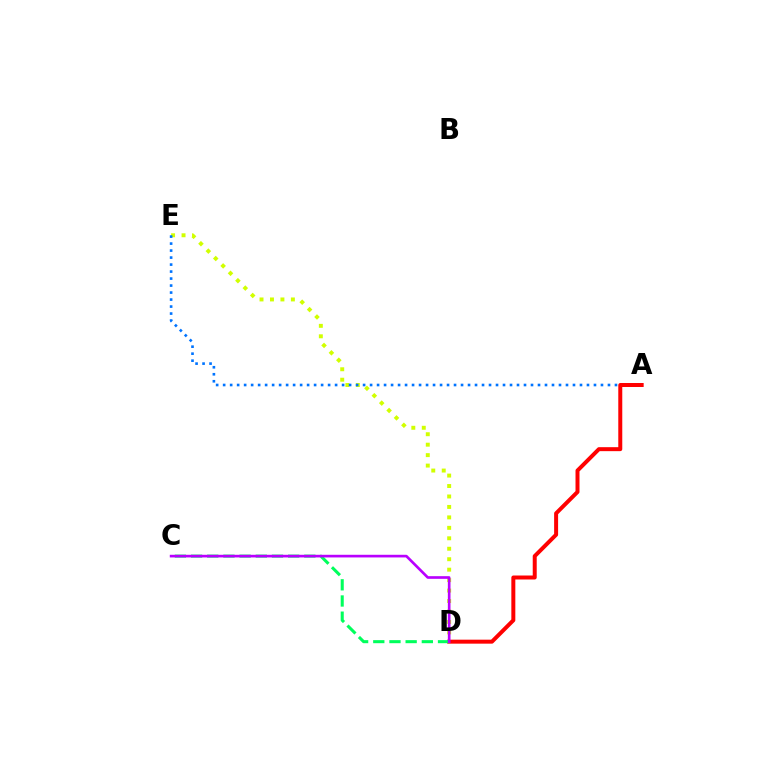{('D', 'E'): [{'color': '#d1ff00', 'line_style': 'dotted', 'thickness': 2.84}], ('A', 'E'): [{'color': '#0074ff', 'line_style': 'dotted', 'thickness': 1.9}], ('A', 'D'): [{'color': '#ff0000', 'line_style': 'solid', 'thickness': 2.87}], ('C', 'D'): [{'color': '#00ff5c', 'line_style': 'dashed', 'thickness': 2.2}, {'color': '#b900ff', 'line_style': 'solid', 'thickness': 1.91}]}